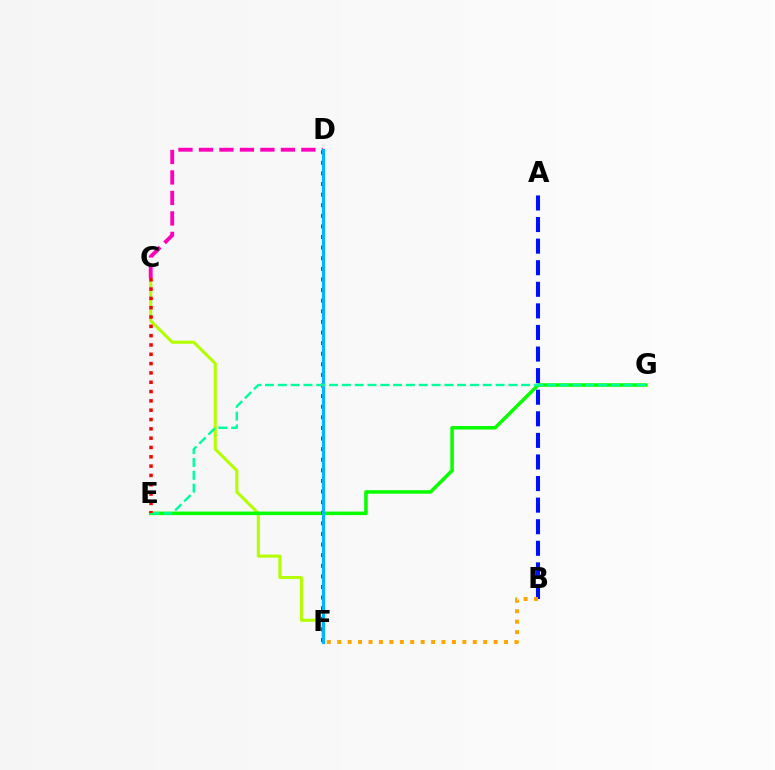{('C', 'F'): [{'color': '#b3ff00', 'line_style': 'solid', 'thickness': 2.21}], ('E', 'G'): [{'color': '#08ff00', 'line_style': 'solid', 'thickness': 2.54}, {'color': '#00ff9d', 'line_style': 'dashed', 'thickness': 1.74}], ('D', 'F'): [{'color': '#9b00ff', 'line_style': 'dotted', 'thickness': 2.88}, {'color': '#00b5ff', 'line_style': 'solid', 'thickness': 2.28}], ('C', 'D'): [{'color': '#ff00bd', 'line_style': 'dashed', 'thickness': 2.78}], ('A', 'B'): [{'color': '#0010ff', 'line_style': 'dashed', 'thickness': 2.93}], ('B', 'F'): [{'color': '#ffa500', 'line_style': 'dotted', 'thickness': 2.83}], ('C', 'E'): [{'color': '#ff0000', 'line_style': 'dotted', 'thickness': 2.53}]}